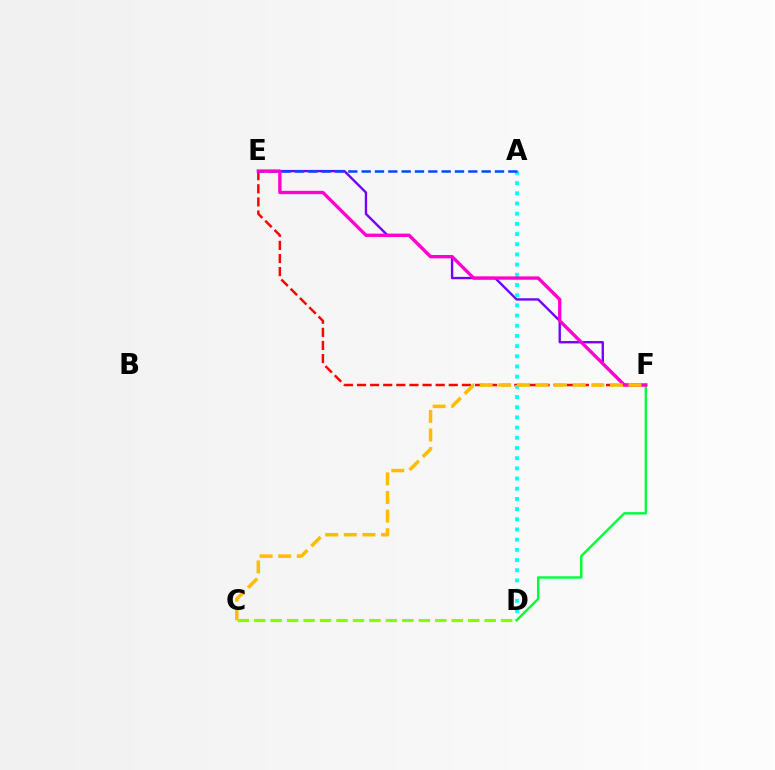{('E', 'F'): [{'color': '#7200ff', 'line_style': 'solid', 'thickness': 1.7}, {'color': '#ff0000', 'line_style': 'dashed', 'thickness': 1.78}, {'color': '#ff00cf', 'line_style': 'solid', 'thickness': 2.41}], ('A', 'D'): [{'color': '#00fff6', 'line_style': 'dotted', 'thickness': 2.77}], ('D', 'F'): [{'color': '#00ff39', 'line_style': 'solid', 'thickness': 1.74}], ('C', 'D'): [{'color': '#84ff00', 'line_style': 'dashed', 'thickness': 2.24}], ('A', 'E'): [{'color': '#004bff', 'line_style': 'dashed', 'thickness': 1.81}], ('C', 'F'): [{'color': '#ffbd00', 'line_style': 'dashed', 'thickness': 2.53}]}